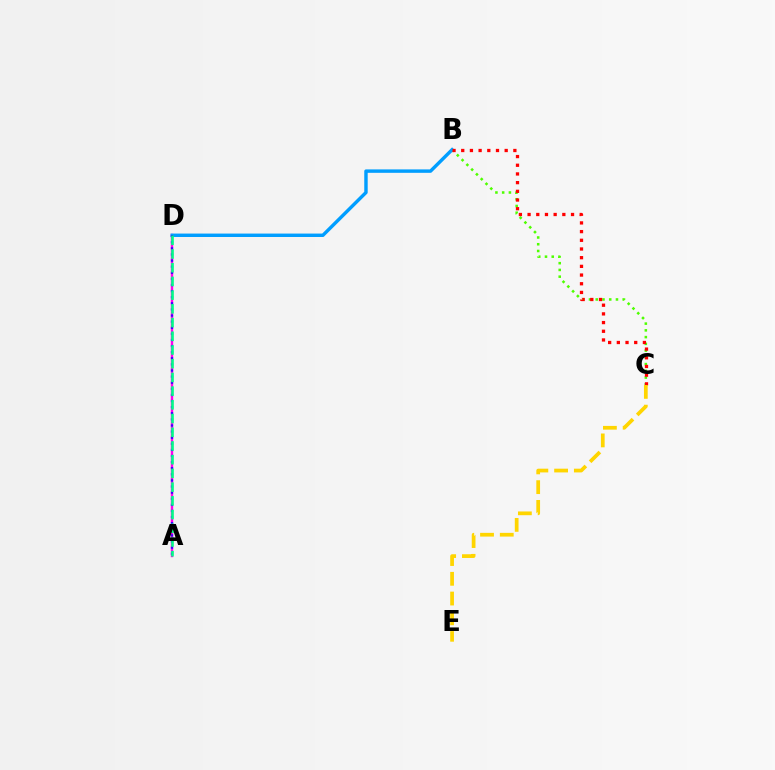{('A', 'D'): [{'color': '#ff00ed', 'line_style': 'solid', 'thickness': 1.72}, {'color': '#3700ff', 'line_style': 'dotted', 'thickness': 1.66}, {'color': '#00ff86', 'line_style': 'dashed', 'thickness': 1.86}], ('B', 'C'): [{'color': '#4fff00', 'line_style': 'dotted', 'thickness': 1.83}, {'color': '#ff0000', 'line_style': 'dotted', 'thickness': 2.36}], ('B', 'D'): [{'color': '#009eff', 'line_style': 'solid', 'thickness': 2.46}], ('C', 'E'): [{'color': '#ffd500', 'line_style': 'dashed', 'thickness': 2.68}]}